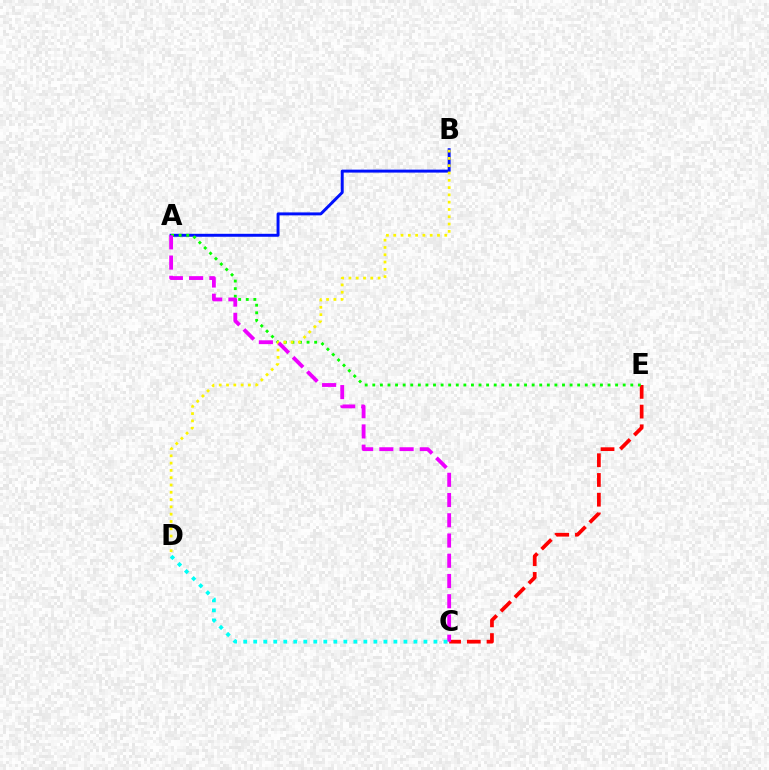{('C', 'E'): [{'color': '#ff0000', 'line_style': 'dashed', 'thickness': 2.68}], ('A', 'B'): [{'color': '#0010ff', 'line_style': 'solid', 'thickness': 2.13}], ('A', 'E'): [{'color': '#08ff00', 'line_style': 'dotted', 'thickness': 2.06}], ('B', 'D'): [{'color': '#fcf500', 'line_style': 'dotted', 'thickness': 1.98}], ('A', 'C'): [{'color': '#ee00ff', 'line_style': 'dashed', 'thickness': 2.75}], ('C', 'D'): [{'color': '#00fff6', 'line_style': 'dotted', 'thickness': 2.72}]}